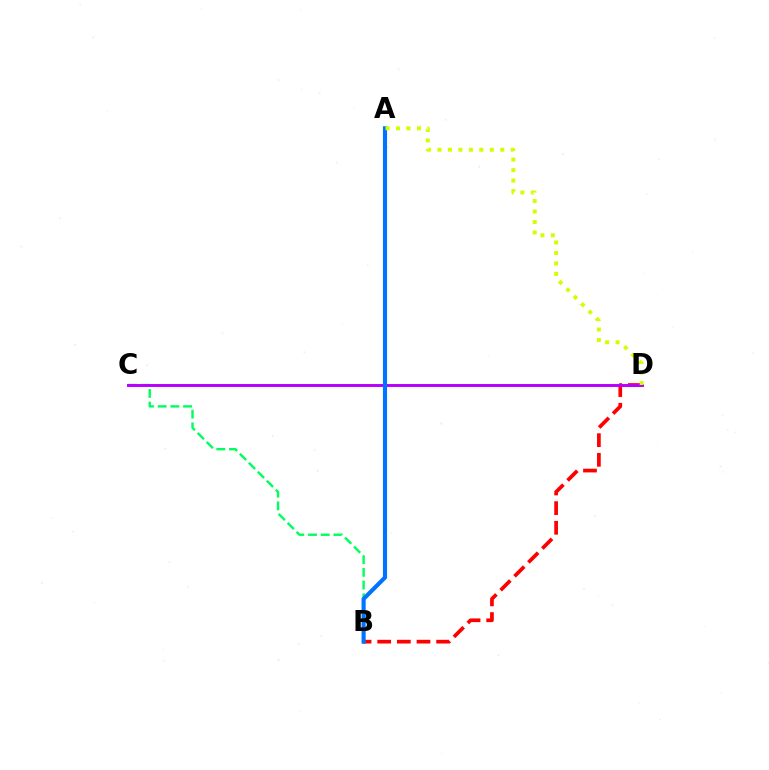{('B', 'C'): [{'color': '#00ff5c', 'line_style': 'dashed', 'thickness': 1.72}], ('B', 'D'): [{'color': '#ff0000', 'line_style': 'dashed', 'thickness': 2.67}], ('C', 'D'): [{'color': '#b900ff', 'line_style': 'solid', 'thickness': 2.12}], ('A', 'B'): [{'color': '#0074ff', 'line_style': 'solid', 'thickness': 2.97}], ('A', 'D'): [{'color': '#d1ff00', 'line_style': 'dotted', 'thickness': 2.85}]}